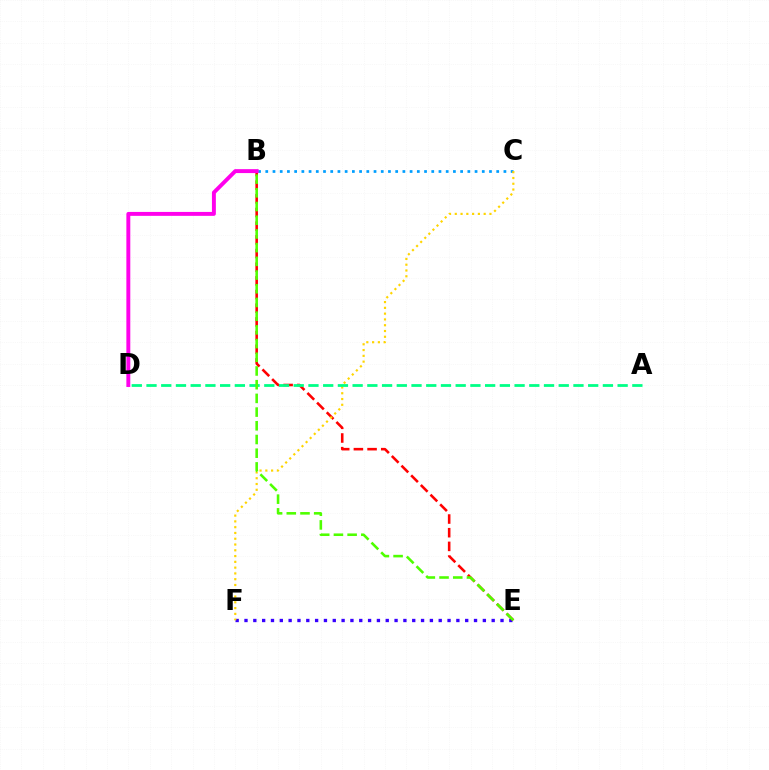{('E', 'F'): [{'color': '#3700ff', 'line_style': 'dotted', 'thickness': 2.4}], ('B', 'C'): [{'color': '#009eff', 'line_style': 'dotted', 'thickness': 1.96}], ('B', 'E'): [{'color': '#ff0000', 'line_style': 'dashed', 'thickness': 1.86}, {'color': '#4fff00', 'line_style': 'dashed', 'thickness': 1.86}], ('C', 'F'): [{'color': '#ffd500', 'line_style': 'dotted', 'thickness': 1.57}], ('A', 'D'): [{'color': '#00ff86', 'line_style': 'dashed', 'thickness': 2.0}], ('B', 'D'): [{'color': '#ff00ed', 'line_style': 'solid', 'thickness': 2.83}]}